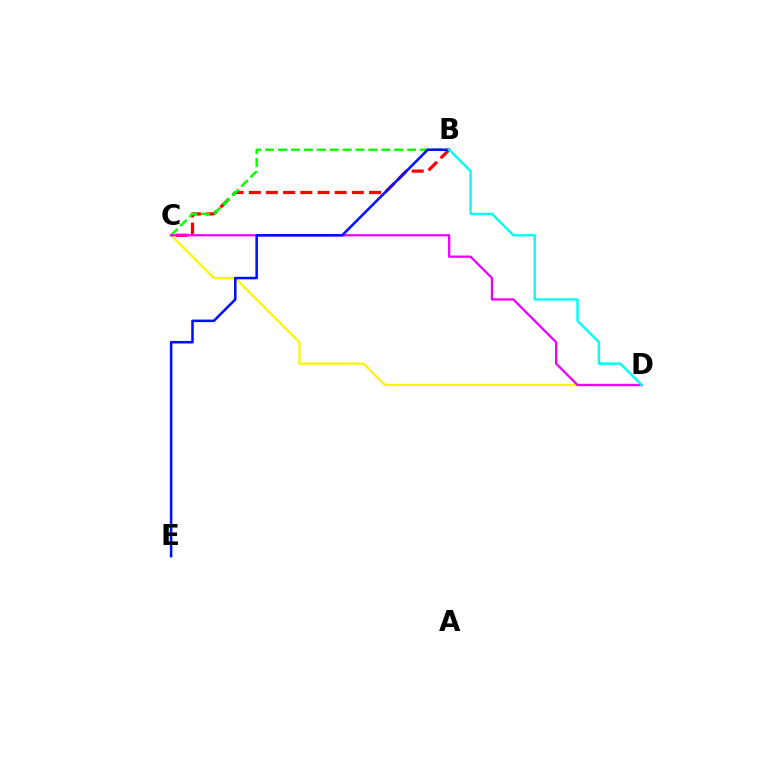{('C', 'D'): [{'color': '#fcf500', 'line_style': 'solid', 'thickness': 1.62}, {'color': '#ee00ff', 'line_style': 'solid', 'thickness': 1.64}], ('B', 'C'): [{'color': '#ff0000', 'line_style': 'dashed', 'thickness': 2.33}, {'color': '#08ff00', 'line_style': 'dashed', 'thickness': 1.75}], ('B', 'E'): [{'color': '#0010ff', 'line_style': 'solid', 'thickness': 1.84}], ('B', 'D'): [{'color': '#00fff6', 'line_style': 'solid', 'thickness': 1.74}]}